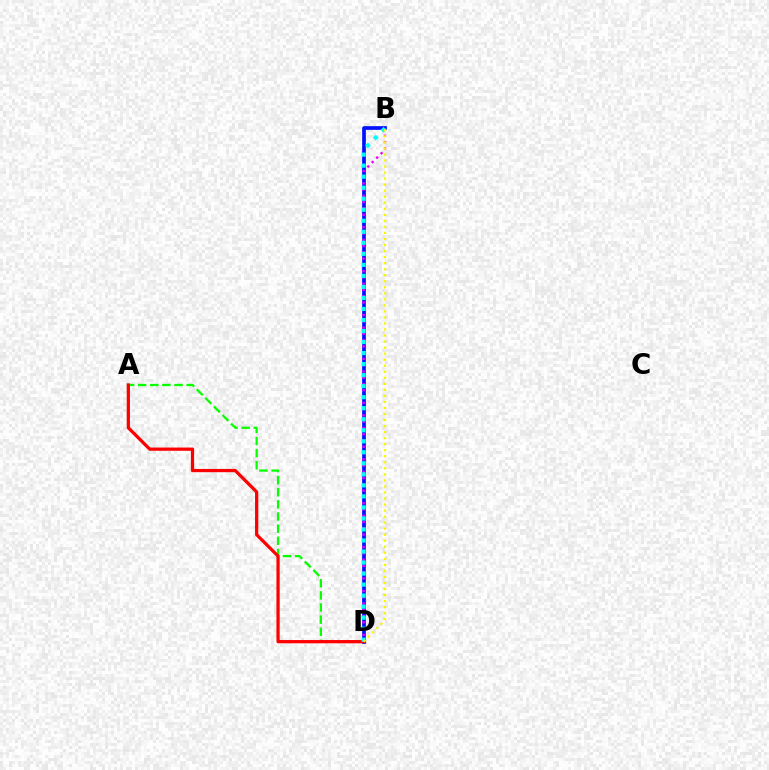{('B', 'D'): [{'color': '#0010ff', 'line_style': 'solid', 'thickness': 2.66}, {'color': '#ee00ff', 'line_style': 'dotted', 'thickness': 1.7}, {'color': '#00fff6', 'line_style': 'dotted', 'thickness': 3.0}, {'color': '#fcf500', 'line_style': 'dotted', 'thickness': 1.64}], ('A', 'D'): [{'color': '#08ff00', 'line_style': 'dashed', 'thickness': 1.65}, {'color': '#ff0000', 'line_style': 'solid', 'thickness': 2.34}]}